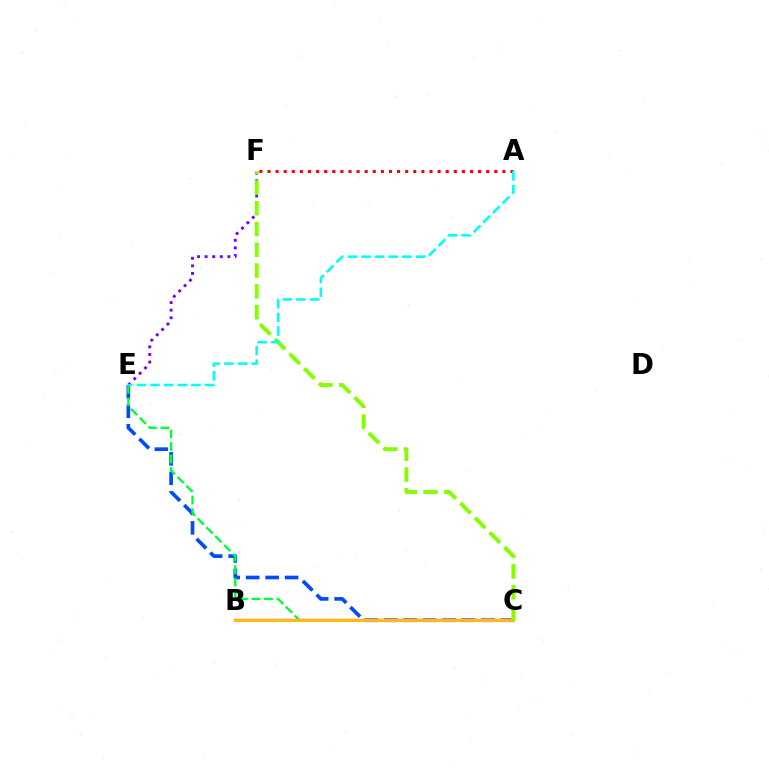{('A', 'F'): [{'color': '#ff0000', 'line_style': 'dotted', 'thickness': 2.2}], ('B', 'C'): [{'color': '#ff00cf', 'line_style': 'solid', 'thickness': 1.68}, {'color': '#ffbd00', 'line_style': 'solid', 'thickness': 2.16}], ('C', 'E'): [{'color': '#004bff', 'line_style': 'dashed', 'thickness': 2.64}, {'color': '#00ff39', 'line_style': 'dashed', 'thickness': 1.7}], ('E', 'F'): [{'color': '#7200ff', 'line_style': 'dotted', 'thickness': 2.06}], ('C', 'F'): [{'color': '#84ff00', 'line_style': 'dashed', 'thickness': 2.82}], ('A', 'E'): [{'color': '#00fff6', 'line_style': 'dashed', 'thickness': 1.85}]}